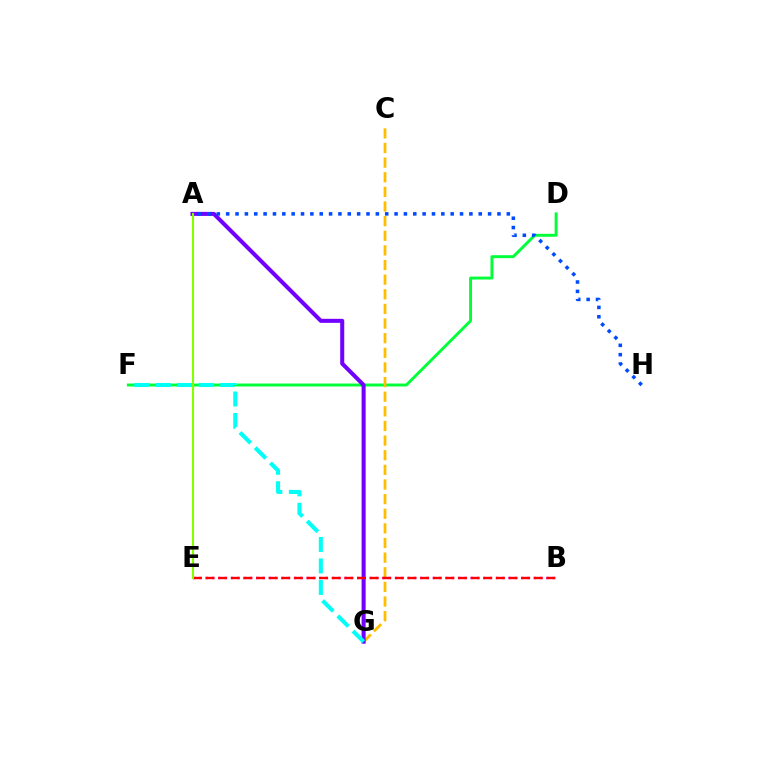{('D', 'F'): [{'color': '#00ff39', 'line_style': 'solid', 'thickness': 2.11}], ('C', 'G'): [{'color': '#ffbd00', 'line_style': 'dashed', 'thickness': 1.99}], ('A', 'G'): [{'color': '#7200ff', 'line_style': 'solid', 'thickness': 2.91}], ('B', 'E'): [{'color': '#ff00cf', 'line_style': 'dotted', 'thickness': 1.71}, {'color': '#ff0000', 'line_style': 'dashed', 'thickness': 1.72}], ('A', 'H'): [{'color': '#004bff', 'line_style': 'dotted', 'thickness': 2.54}], ('F', 'G'): [{'color': '#00fff6', 'line_style': 'dashed', 'thickness': 2.92}], ('A', 'E'): [{'color': '#84ff00', 'line_style': 'solid', 'thickness': 1.5}]}